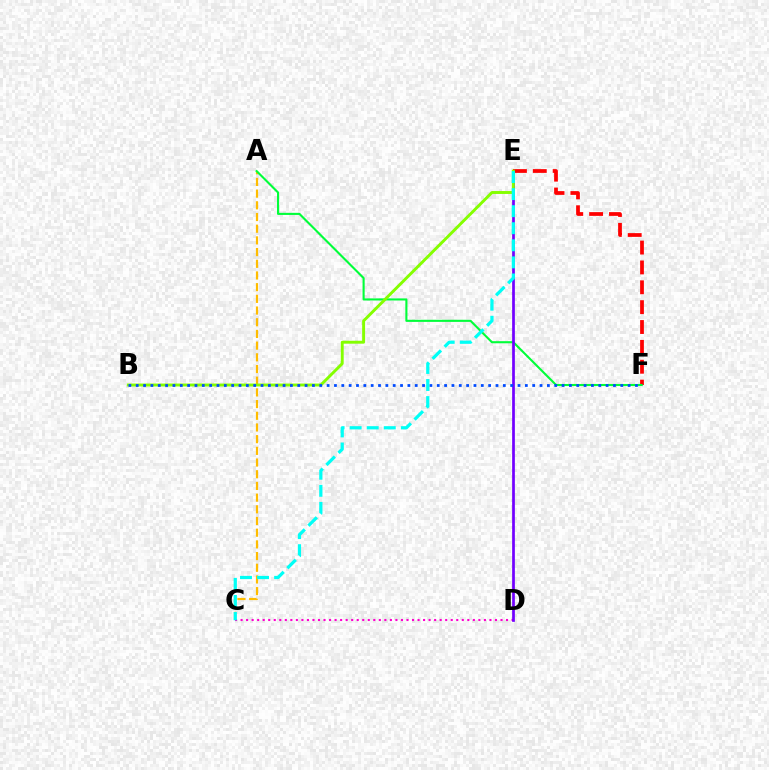{('A', 'C'): [{'color': '#ffbd00', 'line_style': 'dashed', 'thickness': 1.59}], ('E', 'F'): [{'color': '#ff0000', 'line_style': 'dashed', 'thickness': 2.7}], ('A', 'F'): [{'color': '#00ff39', 'line_style': 'solid', 'thickness': 1.51}], ('C', 'D'): [{'color': '#ff00cf', 'line_style': 'dotted', 'thickness': 1.5}], ('D', 'E'): [{'color': '#7200ff', 'line_style': 'solid', 'thickness': 1.96}], ('B', 'E'): [{'color': '#84ff00', 'line_style': 'solid', 'thickness': 2.11}], ('B', 'F'): [{'color': '#004bff', 'line_style': 'dotted', 'thickness': 1.99}], ('C', 'E'): [{'color': '#00fff6', 'line_style': 'dashed', 'thickness': 2.32}]}